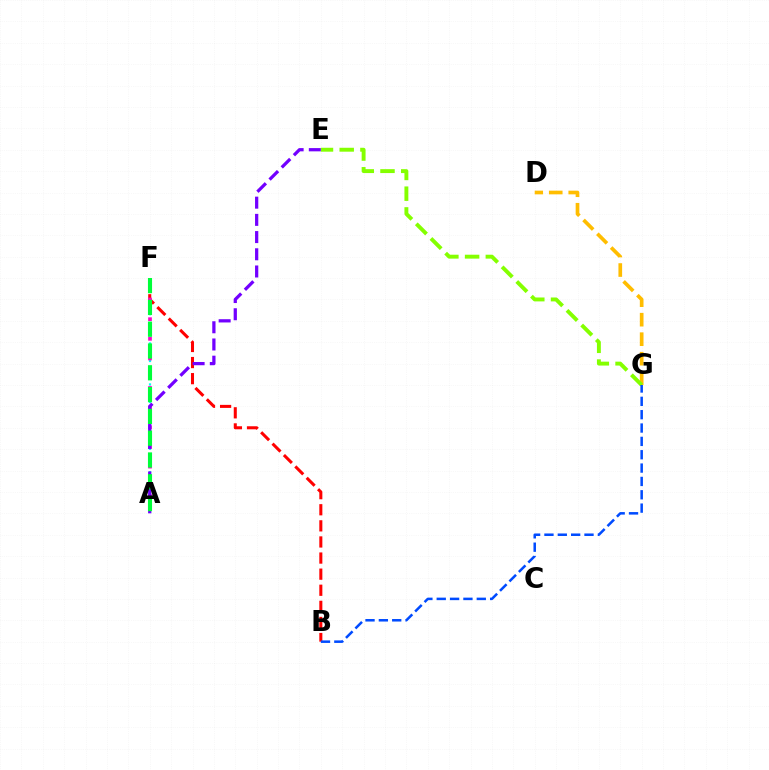{('D', 'G'): [{'color': '#ffbd00', 'line_style': 'dashed', 'thickness': 2.65}], ('A', 'F'): [{'color': '#00fff6', 'line_style': 'dotted', 'thickness': 1.59}, {'color': '#ff00cf', 'line_style': 'dotted', 'thickness': 2.67}, {'color': '#00ff39', 'line_style': 'dashed', 'thickness': 2.96}], ('E', 'G'): [{'color': '#84ff00', 'line_style': 'dashed', 'thickness': 2.82}], ('B', 'F'): [{'color': '#ff0000', 'line_style': 'dashed', 'thickness': 2.19}], ('A', 'E'): [{'color': '#7200ff', 'line_style': 'dashed', 'thickness': 2.34}], ('B', 'G'): [{'color': '#004bff', 'line_style': 'dashed', 'thickness': 1.81}]}